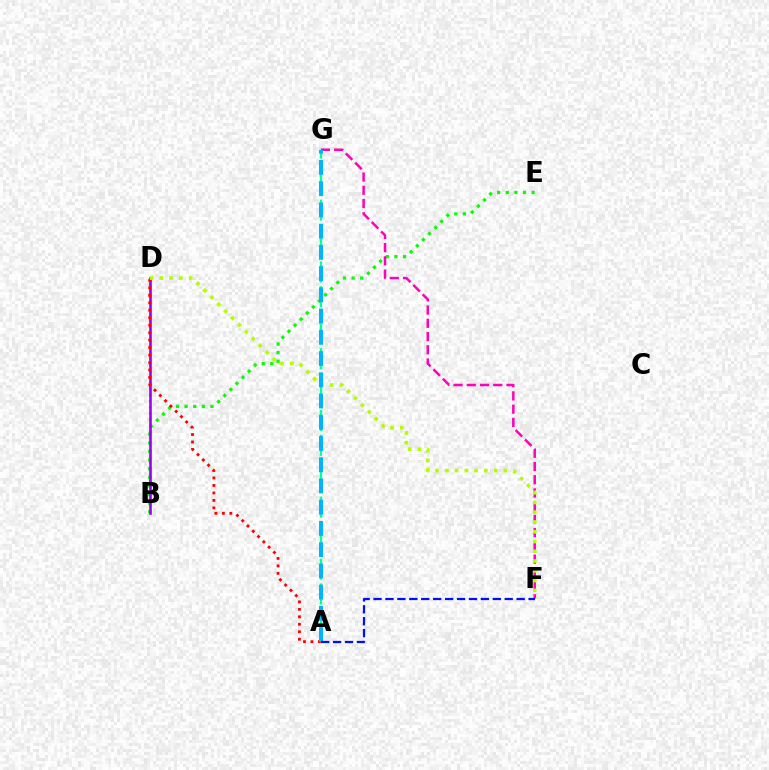{('B', 'D'): [{'color': '#ffa500', 'line_style': 'dotted', 'thickness': 1.67}, {'color': '#9b00ff', 'line_style': 'solid', 'thickness': 1.88}], ('B', 'E'): [{'color': '#08ff00', 'line_style': 'dotted', 'thickness': 2.34}], ('A', 'G'): [{'color': '#00ff9d', 'line_style': 'dashed', 'thickness': 1.68}, {'color': '#00b5ff', 'line_style': 'dashed', 'thickness': 2.88}], ('F', 'G'): [{'color': '#ff00bd', 'line_style': 'dashed', 'thickness': 1.8}], ('A', 'D'): [{'color': '#ff0000', 'line_style': 'dotted', 'thickness': 2.03}], ('D', 'F'): [{'color': '#b3ff00', 'line_style': 'dotted', 'thickness': 2.65}], ('A', 'F'): [{'color': '#0010ff', 'line_style': 'dashed', 'thickness': 1.62}]}